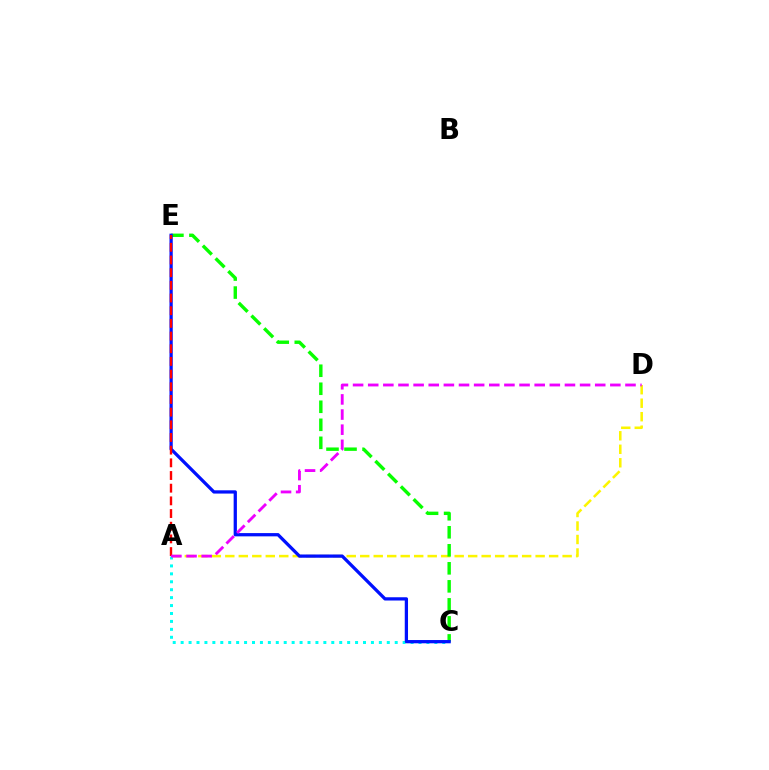{('A', 'D'): [{'color': '#fcf500', 'line_style': 'dashed', 'thickness': 1.83}, {'color': '#ee00ff', 'line_style': 'dashed', 'thickness': 2.06}], ('C', 'E'): [{'color': '#08ff00', 'line_style': 'dashed', 'thickness': 2.45}, {'color': '#0010ff', 'line_style': 'solid', 'thickness': 2.35}], ('A', 'C'): [{'color': '#00fff6', 'line_style': 'dotted', 'thickness': 2.15}], ('A', 'E'): [{'color': '#ff0000', 'line_style': 'dashed', 'thickness': 1.72}]}